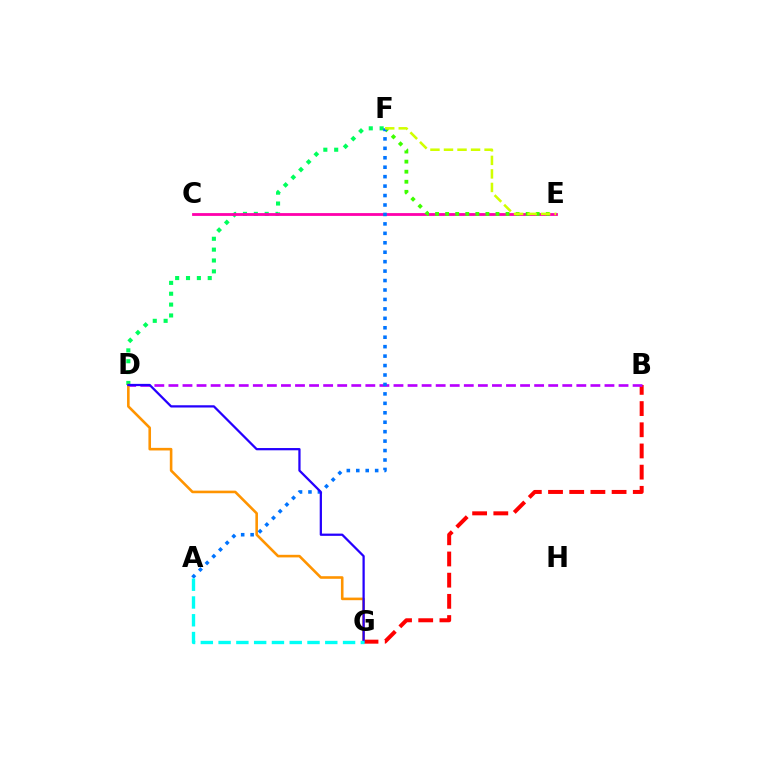{('B', 'G'): [{'color': '#ff0000', 'line_style': 'dashed', 'thickness': 2.88}], ('D', 'F'): [{'color': '#00ff5c', 'line_style': 'dotted', 'thickness': 2.95}], ('B', 'D'): [{'color': '#b900ff', 'line_style': 'dashed', 'thickness': 1.91}], ('D', 'G'): [{'color': '#ff9400', 'line_style': 'solid', 'thickness': 1.87}, {'color': '#2500ff', 'line_style': 'solid', 'thickness': 1.62}], ('C', 'E'): [{'color': '#ff00ac', 'line_style': 'solid', 'thickness': 2.02}], ('E', 'F'): [{'color': '#3dff00', 'line_style': 'dotted', 'thickness': 2.73}, {'color': '#d1ff00', 'line_style': 'dashed', 'thickness': 1.84}], ('A', 'F'): [{'color': '#0074ff', 'line_style': 'dotted', 'thickness': 2.57}], ('A', 'G'): [{'color': '#00fff6', 'line_style': 'dashed', 'thickness': 2.42}]}